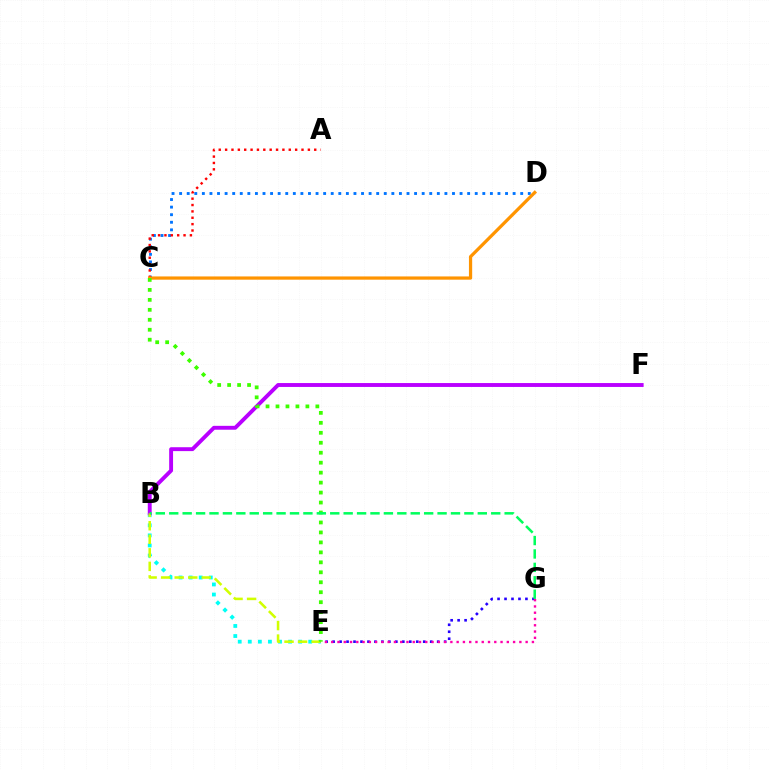{('C', 'D'): [{'color': '#0074ff', 'line_style': 'dotted', 'thickness': 2.06}, {'color': '#ff9400', 'line_style': 'solid', 'thickness': 2.33}], ('B', 'E'): [{'color': '#00fff6', 'line_style': 'dotted', 'thickness': 2.74}, {'color': '#d1ff00', 'line_style': 'dashed', 'thickness': 1.84}], ('B', 'F'): [{'color': '#b900ff', 'line_style': 'solid', 'thickness': 2.8}], ('A', 'C'): [{'color': '#ff0000', 'line_style': 'dotted', 'thickness': 1.73}], ('E', 'G'): [{'color': '#2500ff', 'line_style': 'dotted', 'thickness': 1.89}, {'color': '#ff00ac', 'line_style': 'dotted', 'thickness': 1.7}], ('C', 'E'): [{'color': '#3dff00', 'line_style': 'dotted', 'thickness': 2.71}], ('B', 'G'): [{'color': '#00ff5c', 'line_style': 'dashed', 'thickness': 1.82}]}